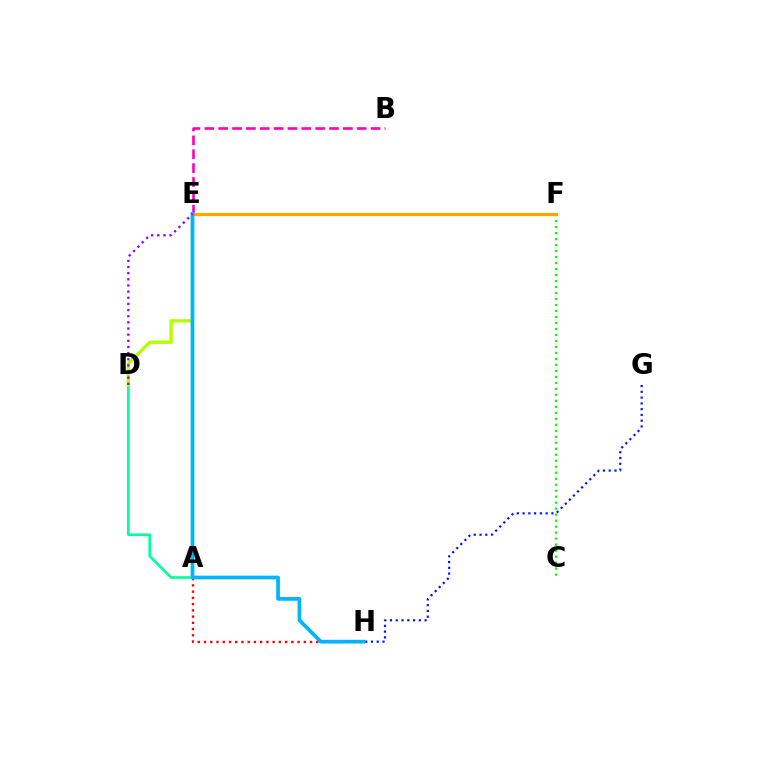{('A', 'H'): [{'color': '#ff0000', 'line_style': 'dotted', 'thickness': 1.69}], ('G', 'H'): [{'color': '#0010ff', 'line_style': 'dotted', 'thickness': 1.57}], ('A', 'D'): [{'color': '#00ff9d', 'line_style': 'solid', 'thickness': 1.9}], ('C', 'F'): [{'color': '#08ff00', 'line_style': 'dotted', 'thickness': 1.63}], ('D', 'E'): [{'color': '#b3ff00', 'line_style': 'solid', 'thickness': 2.4}, {'color': '#9b00ff', 'line_style': 'dotted', 'thickness': 1.67}], ('B', 'E'): [{'color': '#ff00bd', 'line_style': 'dashed', 'thickness': 1.88}], ('E', 'F'): [{'color': '#ffa500', 'line_style': 'solid', 'thickness': 2.33}], ('E', 'H'): [{'color': '#00b5ff', 'line_style': 'solid', 'thickness': 2.67}]}